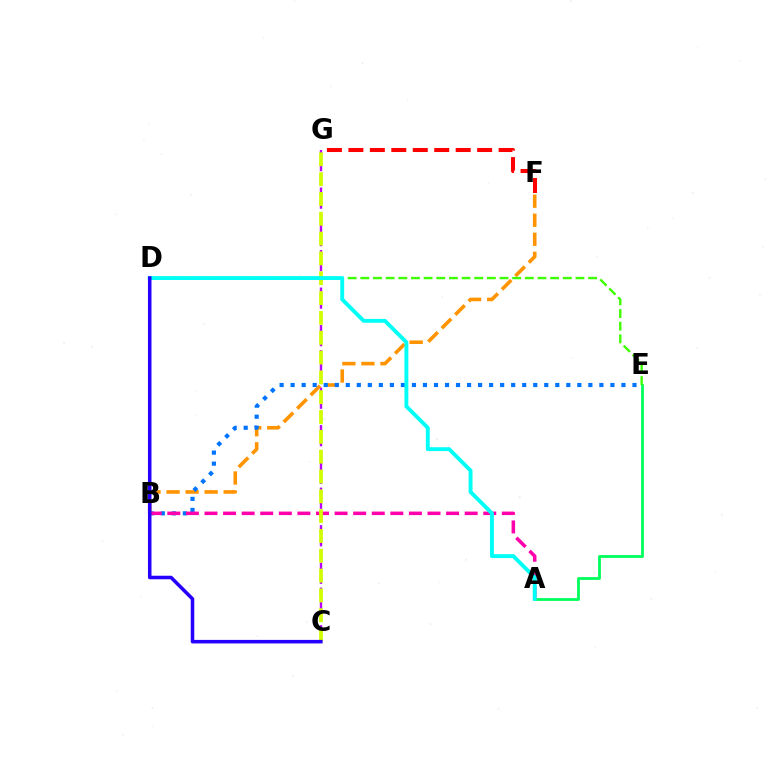{('C', 'G'): [{'color': '#b900ff', 'line_style': 'dashed', 'thickness': 1.7}, {'color': '#d1ff00', 'line_style': 'dashed', 'thickness': 2.69}], ('B', 'F'): [{'color': '#ff9400', 'line_style': 'dashed', 'thickness': 2.59}], ('B', 'E'): [{'color': '#0074ff', 'line_style': 'dotted', 'thickness': 3.0}], ('A', 'E'): [{'color': '#00ff5c', 'line_style': 'solid', 'thickness': 2.02}], ('D', 'E'): [{'color': '#3dff00', 'line_style': 'dashed', 'thickness': 1.72}], ('A', 'B'): [{'color': '#ff00ac', 'line_style': 'dashed', 'thickness': 2.52}], ('A', 'D'): [{'color': '#00fff6', 'line_style': 'solid', 'thickness': 2.8}], ('F', 'G'): [{'color': '#ff0000', 'line_style': 'dashed', 'thickness': 2.92}], ('C', 'D'): [{'color': '#2500ff', 'line_style': 'solid', 'thickness': 2.55}]}